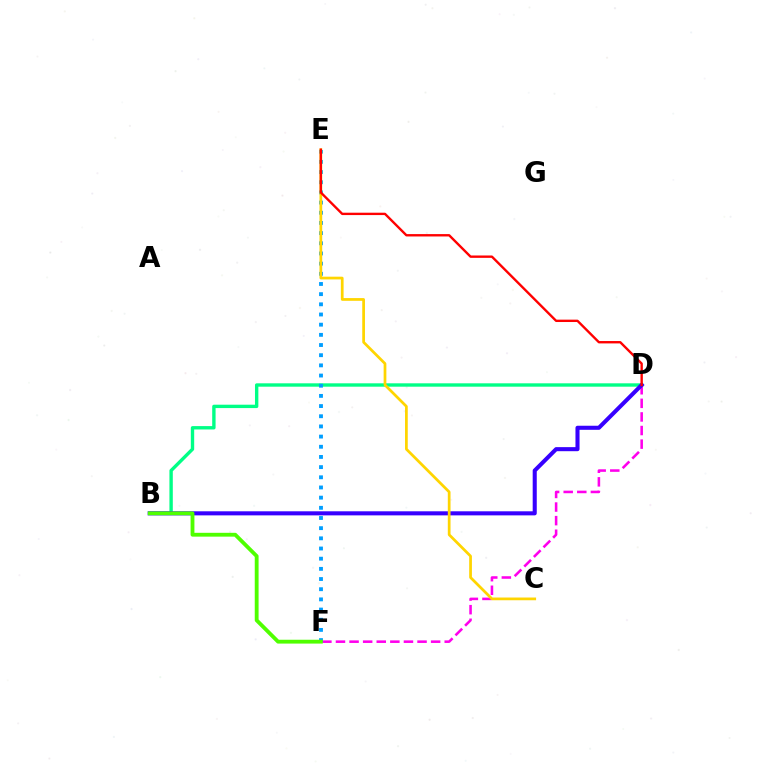{('D', 'F'): [{'color': '#ff00ed', 'line_style': 'dashed', 'thickness': 1.85}], ('B', 'D'): [{'color': '#00ff86', 'line_style': 'solid', 'thickness': 2.43}, {'color': '#3700ff', 'line_style': 'solid', 'thickness': 2.93}], ('E', 'F'): [{'color': '#009eff', 'line_style': 'dotted', 'thickness': 2.76}], ('B', 'F'): [{'color': '#4fff00', 'line_style': 'solid', 'thickness': 2.76}], ('C', 'E'): [{'color': '#ffd500', 'line_style': 'solid', 'thickness': 1.97}], ('D', 'E'): [{'color': '#ff0000', 'line_style': 'solid', 'thickness': 1.71}]}